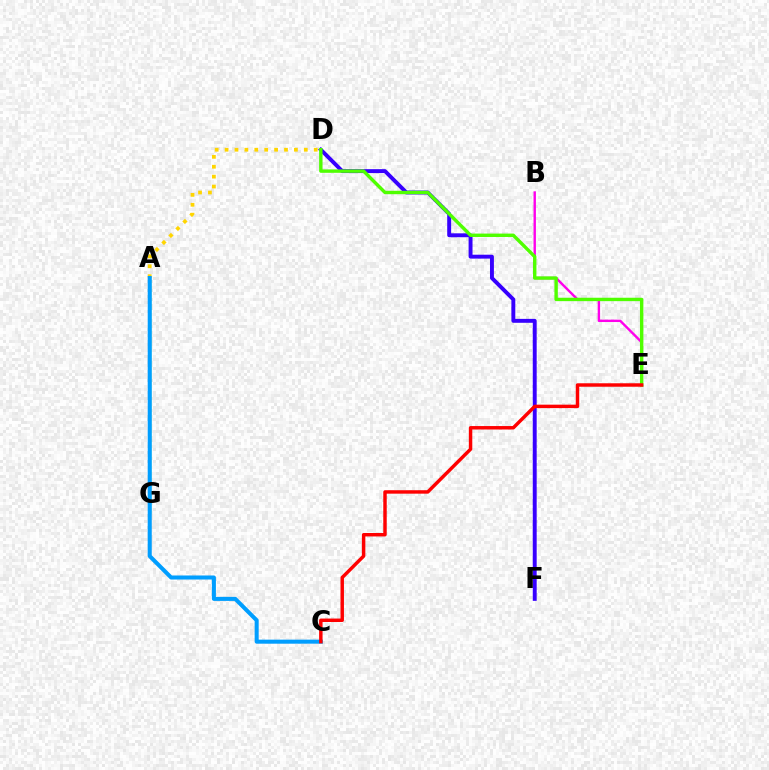{('A', 'D'): [{'color': '#ffd500', 'line_style': 'dotted', 'thickness': 2.69}], ('B', 'E'): [{'color': '#ff00ed', 'line_style': 'solid', 'thickness': 1.72}], ('A', 'G'): [{'color': '#00ff86', 'line_style': 'solid', 'thickness': 1.8}], ('A', 'C'): [{'color': '#009eff', 'line_style': 'solid', 'thickness': 2.91}], ('D', 'F'): [{'color': '#3700ff', 'line_style': 'solid', 'thickness': 2.82}], ('D', 'E'): [{'color': '#4fff00', 'line_style': 'solid', 'thickness': 2.45}], ('C', 'E'): [{'color': '#ff0000', 'line_style': 'solid', 'thickness': 2.48}]}